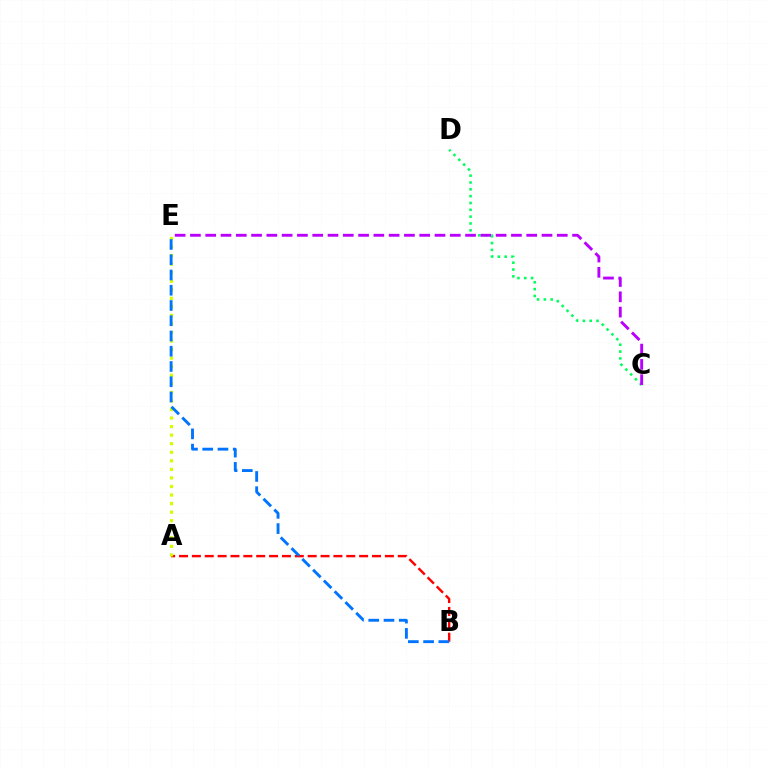{('C', 'D'): [{'color': '#00ff5c', 'line_style': 'dotted', 'thickness': 1.86}], ('C', 'E'): [{'color': '#b900ff', 'line_style': 'dashed', 'thickness': 2.08}], ('A', 'B'): [{'color': '#ff0000', 'line_style': 'dashed', 'thickness': 1.75}], ('A', 'E'): [{'color': '#d1ff00', 'line_style': 'dotted', 'thickness': 2.32}], ('B', 'E'): [{'color': '#0074ff', 'line_style': 'dashed', 'thickness': 2.07}]}